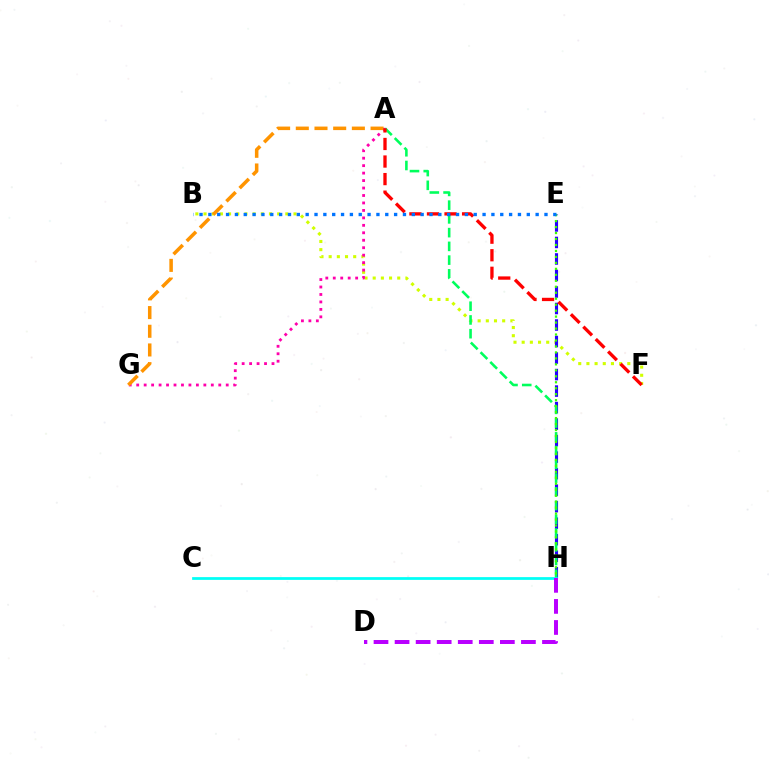{('B', 'F'): [{'color': '#d1ff00', 'line_style': 'dotted', 'thickness': 2.22}], ('E', 'H'): [{'color': '#2500ff', 'line_style': 'dashed', 'thickness': 2.24}, {'color': '#3dff00', 'line_style': 'dotted', 'thickness': 1.62}], ('A', 'H'): [{'color': '#00ff5c', 'line_style': 'dashed', 'thickness': 1.87}], ('A', 'G'): [{'color': '#ff00ac', 'line_style': 'dotted', 'thickness': 2.03}, {'color': '#ff9400', 'line_style': 'dashed', 'thickness': 2.54}], ('A', 'F'): [{'color': '#ff0000', 'line_style': 'dashed', 'thickness': 2.39}], ('B', 'E'): [{'color': '#0074ff', 'line_style': 'dotted', 'thickness': 2.4}], ('C', 'H'): [{'color': '#00fff6', 'line_style': 'solid', 'thickness': 1.98}], ('D', 'H'): [{'color': '#b900ff', 'line_style': 'dashed', 'thickness': 2.86}]}